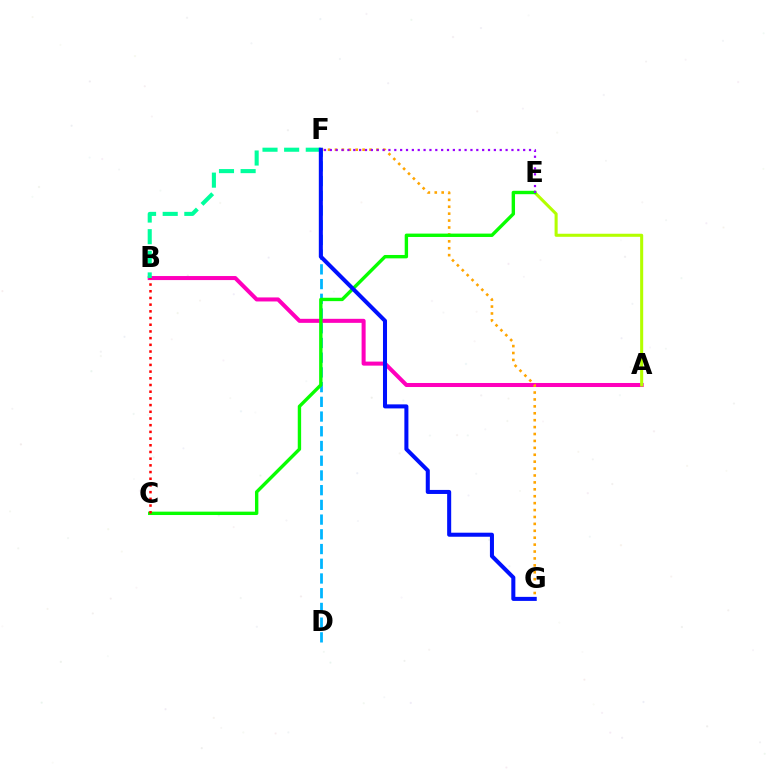{('A', 'B'): [{'color': '#ff00bd', 'line_style': 'solid', 'thickness': 2.9}], ('B', 'F'): [{'color': '#00ff9d', 'line_style': 'dashed', 'thickness': 2.94}], ('A', 'E'): [{'color': '#b3ff00', 'line_style': 'solid', 'thickness': 2.2}], ('F', 'G'): [{'color': '#ffa500', 'line_style': 'dotted', 'thickness': 1.88}, {'color': '#0010ff', 'line_style': 'solid', 'thickness': 2.91}], ('D', 'F'): [{'color': '#00b5ff', 'line_style': 'dashed', 'thickness': 2.0}], ('C', 'E'): [{'color': '#08ff00', 'line_style': 'solid', 'thickness': 2.43}], ('E', 'F'): [{'color': '#9b00ff', 'line_style': 'dotted', 'thickness': 1.59}], ('B', 'C'): [{'color': '#ff0000', 'line_style': 'dotted', 'thickness': 1.82}]}